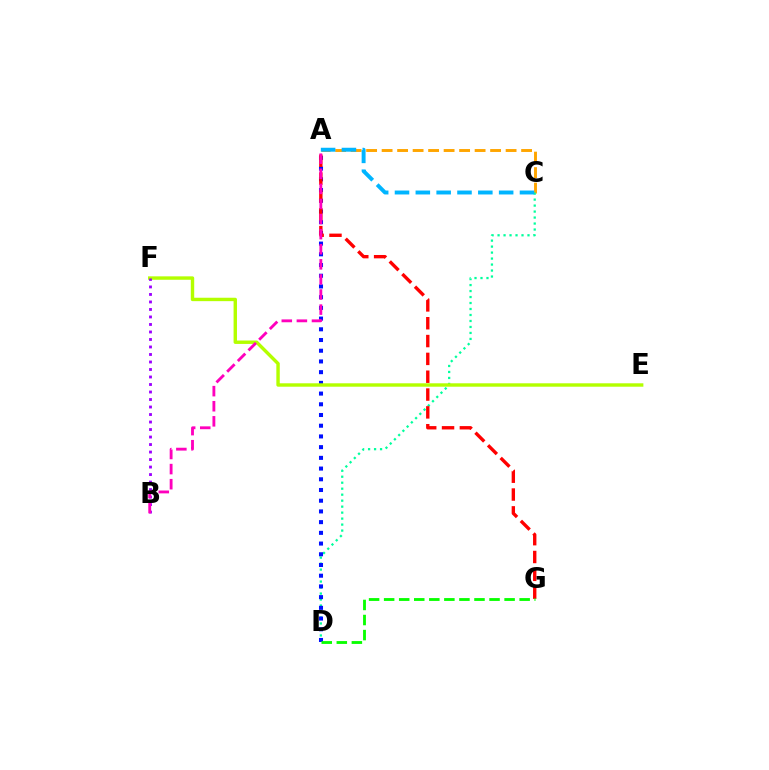{('A', 'C'): [{'color': '#ffa500', 'line_style': 'dashed', 'thickness': 2.11}, {'color': '#00b5ff', 'line_style': 'dashed', 'thickness': 2.83}], ('C', 'D'): [{'color': '#00ff9d', 'line_style': 'dotted', 'thickness': 1.63}], ('A', 'D'): [{'color': '#0010ff', 'line_style': 'dotted', 'thickness': 2.91}], ('E', 'F'): [{'color': '#b3ff00', 'line_style': 'solid', 'thickness': 2.46}], ('A', 'G'): [{'color': '#ff0000', 'line_style': 'dashed', 'thickness': 2.42}], ('D', 'G'): [{'color': '#08ff00', 'line_style': 'dashed', 'thickness': 2.05}], ('B', 'F'): [{'color': '#9b00ff', 'line_style': 'dotted', 'thickness': 2.04}], ('A', 'B'): [{'color': '#ff00bd', 'line_style': 'dashed', 'thickness': 2.05}]}